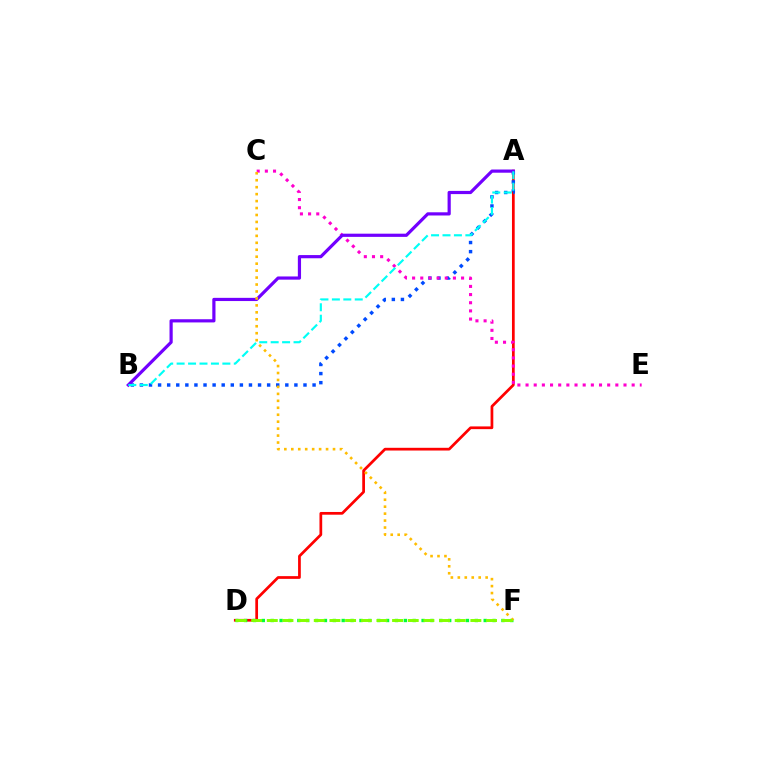{('A', 'D'): [{'color': '#ff0000', 'line_style': 'solid', 'thickness': 1.97}], ('A', 'B'): [{'color': '#004bff', 'line_style': 'dotted', 'thickness': 2.47}, {'color': '#7200ff', 'line_style': 'solid', 'thickness': 2.3}, {'color': '#00fff6', 'line_style': 'dashed', 'thickness': 1.55}], ('D', 'F'): [{'color': '#00ff39', 'line_style': 'dotted', 'thickness': 2.41}, {'color': '#84ff00', 'line_style': 'dashed', 'thickness': 2.13}], ('C', 'E'): [{'color': '#ff00cf', 'line_style': 'dotted', 'thickness': 2.22}], ('C', 'F'): [{'color': '#ffbd00', 'line_style': 'dotted', 'thickness': 1.89}]}